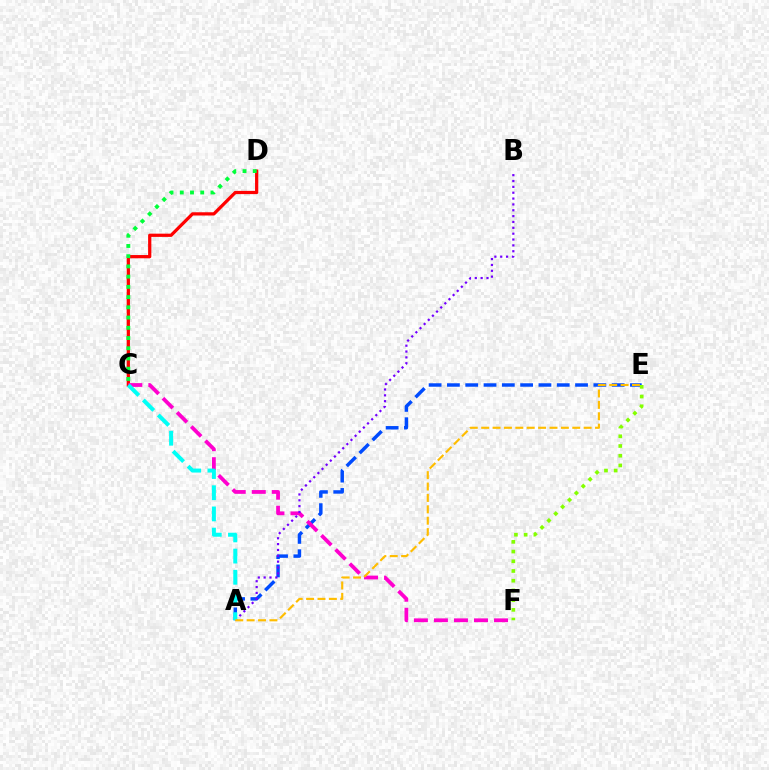{('A', 'E'): [{'color': '#004bff', 'line_style': 'dashed', 'thickness': 2.49}, {'color': '#ffbd00', 'line_style': 'dashed', 'thickness': 1.55}], ('C', 'D'): [{'color': '#ff0000', 'line_style': 'solid', 'thickness': 2.33}, {'color': '#00ff39', 'line_style': 'dotted', 'thickness': 2.78}], ('C', 'F'): [{'color': '#ff00cf', 'line_style': 'dashed', 'thickness': 2.72}], ('A', 'B'): [{'color': '#7200ff', 'line_style': 'dotted', 'thickness': 1.59}], ('A', 'C'): [{'color': '#00fff6', 'line_style': 'dashed', 'thickness': 2.88}], ('E', 'F'): [{'color': '#84ff00', 'line_style': 'dotted', 'thickness': 2.64}]}